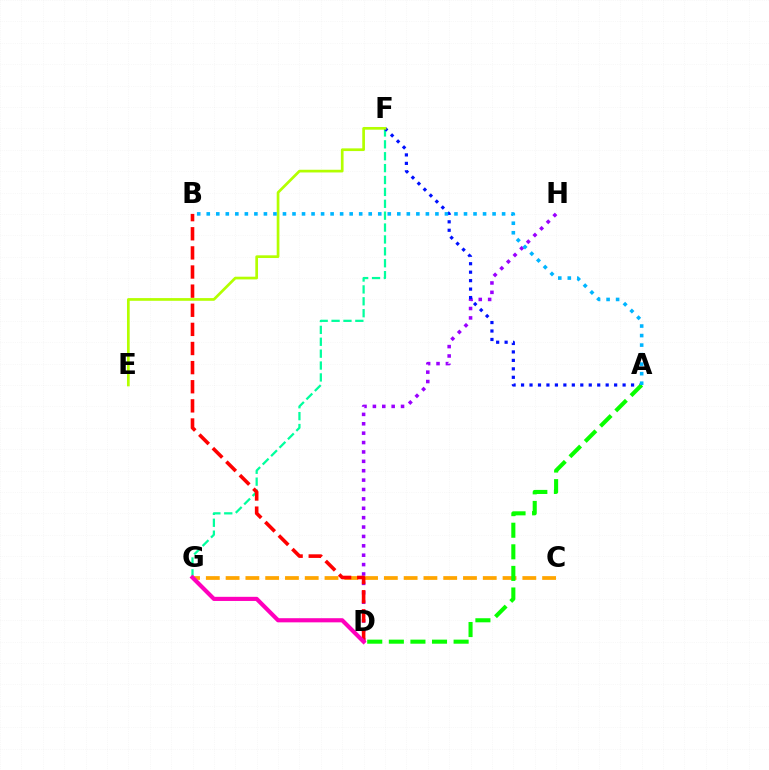{('D', 'H'): [{'color': '#9b00ff', 'line_style': 'dotted', 'thickness': 2.55}], ('C', 'G'): [{'color': '#ffa500', 'line_style': 'dashed', 'thickness': 2.69}], ('F', 'G'): [{'color': '#00ff9d', 'line_style': 'dashed', 'thickness': 1.62}], ('B', 'D'): [{'color': '#ff0000', 'line_style': 'dashed', 'thickness': 2.6}], ('A', 'F'): [{'color': '#0010ff', 'line_style': 'dotted', 'thickness': 2.3}], ('A', 'D'): [{'color': '#08ff00', 'line_style': 'dashed', 'thickness': 2.93}], ('D', 'G'): [{'color': '#ff00bd', 'line_style': 'solid', 'thickness': 2.98}], ('E', 'F'): [{'color': '#b3ff00', 'line_style': 'solid', 'thickness': 1.94}], ('A', 'B'): [{'color': '#00b5ff', 'line_style': 'dotted', 'thickness': 2.59}]}